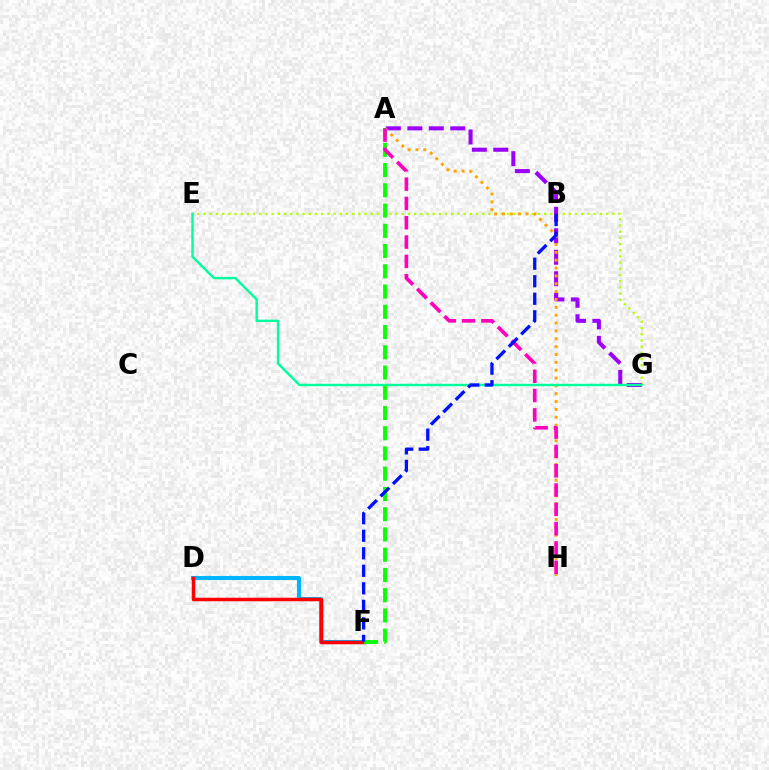{('E', 'G'): [{'color': '#b3ff00', 'line_style': 'dotted', 'thickness': 1.68}, {'color': '#00ff9d', 'line_style': 'solid', 'thickness': 1.75}], ('A', 'G'): [{'color': '#9b00ff', 'line_style': 'dashed', 'thickness': 2.92}], ('A', 'H'): [{'color': '#ffa500', 'line_style': 'dotted', 'thickness': 2.13}, {'color': '#ff00bd', 'line_style': 'dashed', 'thickness': 2.62}], ('D', 'F'): [{'color': '#00b5ff', 'line_style': 'solid', 'thickness': 2.93}, {'color': '#ff0000', 'line_style': 'solid', 'thickness': 2.51}], ('A', 'F'): [{'color': '#08ff00', 'line_style': 'dashed', 'thickness': 2.75}], ('B', 'F'): [{'color': '#0010ff', 'line_style': 'dashed', 'thickness': 2.38}]}